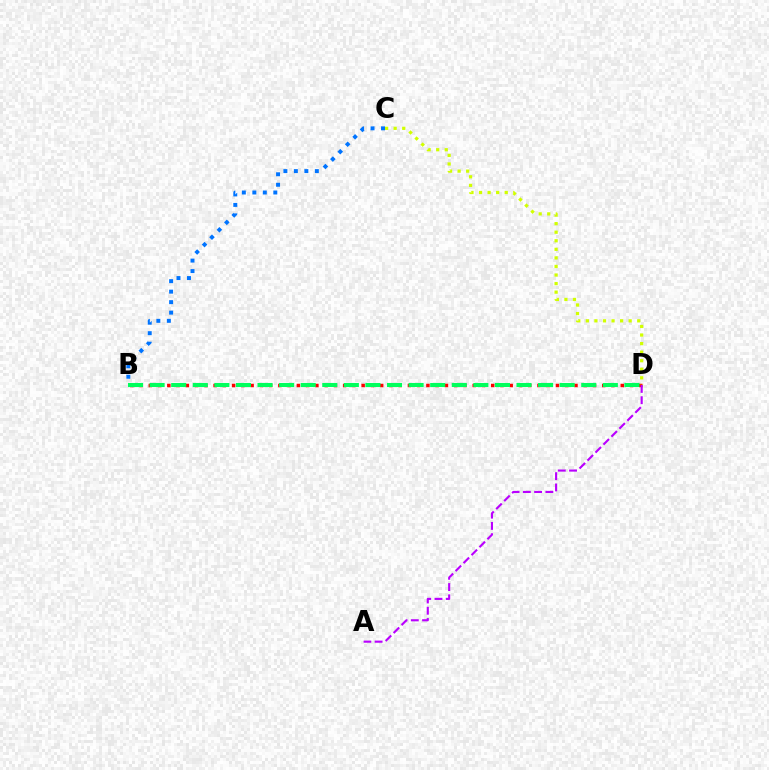{('B', 'D'): [{'color': '#ff0000', 'line_style': 'dotted', 'thickness': 2.51}, {'color': '#00ff5c', 'line_style': 'dashed', 'thickness': 2.93}], ('C', 'D'): [{'color': '#d1ff00', 'line_style': 'dotted', 'thickness': 2.33}], ('A', 'D'): [{'color': '#b900ff', 'line_style': 'dashed', 'thickness': 1.53}], ('B', 'C'): [{'color': '#0074ff', 'line_style': 'dotted', 'thickness': 2.85}]}